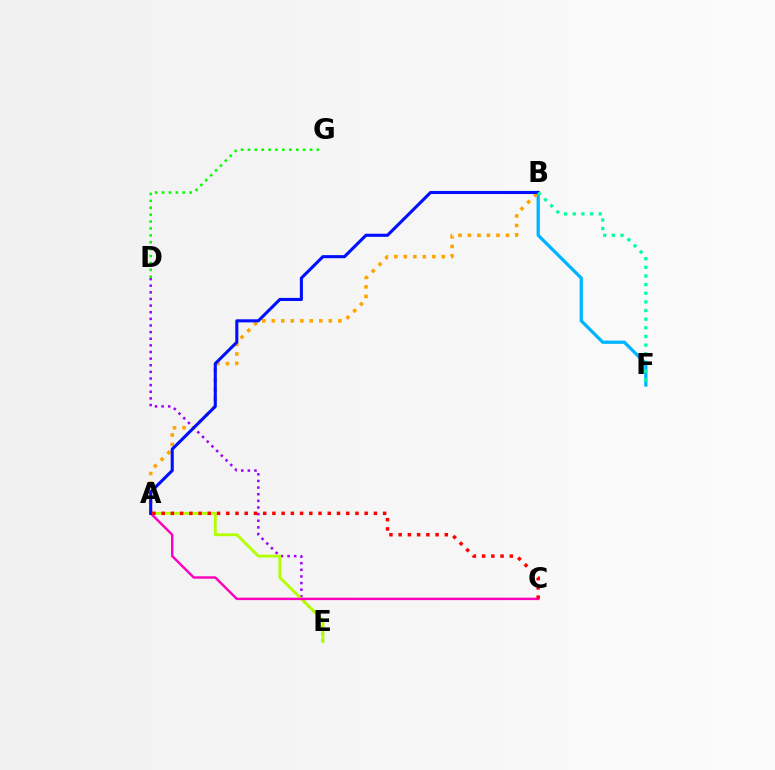{('D', 'E'): [{'color': '#9b00ff', 'line_style': 'dotted', 'thickness': 1.8}], ('A', 'E'): [{'color': '#b3ff00', 'line_style': 'solid', 'thickness': 2.05}], ('B', 'F'): [{'color': '#00b5ff', 'line_style': 'solid', 'thickness': 2.35}, {'color': '#00ff9d', 'line_style': 'dotted', 'thickness': 2.35}], ('A', 'C'): [{'color': '#ff00bd', 'line_style': 'solid', 'thickness': 1.74}, {'color': '#ff0000', 'line_style': 'dotted', 'thickness': 2.51}], ('A', 'B'): [{'color': '#ffa500', 'line_style': 'dotted', 'thickness': 2.58}, {'color': '#0010ff', 'line_style': 'solid', 'thickness': 2.22}], ('D', 'G'): [{'color': '#08ff00', 'line_style': 'dotted', 'thickness': 1.87}]}